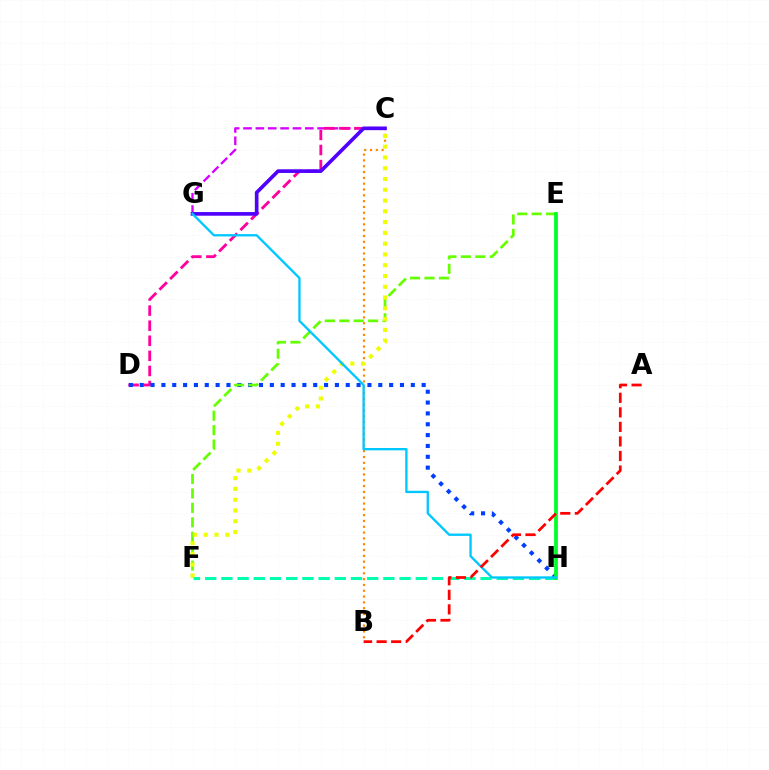{('B', 'C'): [{'color': '#ff8800', 'line_style': 'dotted', 'thickness': 1.58}], ('C', 'G'): [{'color': '#d600ff', 'line_style': 'dashed', 'thickness': 1.68}, {'color': '#4f00ff', 'line_style': 'solid', 'thickness': 2.63}], ('C', 'D'): [{'color': '#ff00a0', 'line_style': 'dashed', 'thickness': 2.05}], ('D', 'H'): [{'color': '#003fff', 'line_style': 'dotted', 'thickness': 2.95}], ('E', 'F'): [{'color': '#66ff00', 'line_style': 'dashed', 'thickness': 1.96}], ('F', 'H'): [{'color': '#00ffaf', 'line_style': 'dashed', 'thickness': 2.2}], ('E', 'H'): [{'color': '#00ff27', 'line_style': 'solid', 'thickness': 2.71}], ('C', 'F'): [{'color': '#eeff00', 'line_style': 'dotted', 'thickness': 2.93}], ('G', 'H'): [{'color': '#00c7ff', 'line_style': 'solid', 'thickness': 1.68}], ('A', 'B'): [{'color': '#ff0000', 'line_style': 'dashed', 'thickness': 1.98}]}